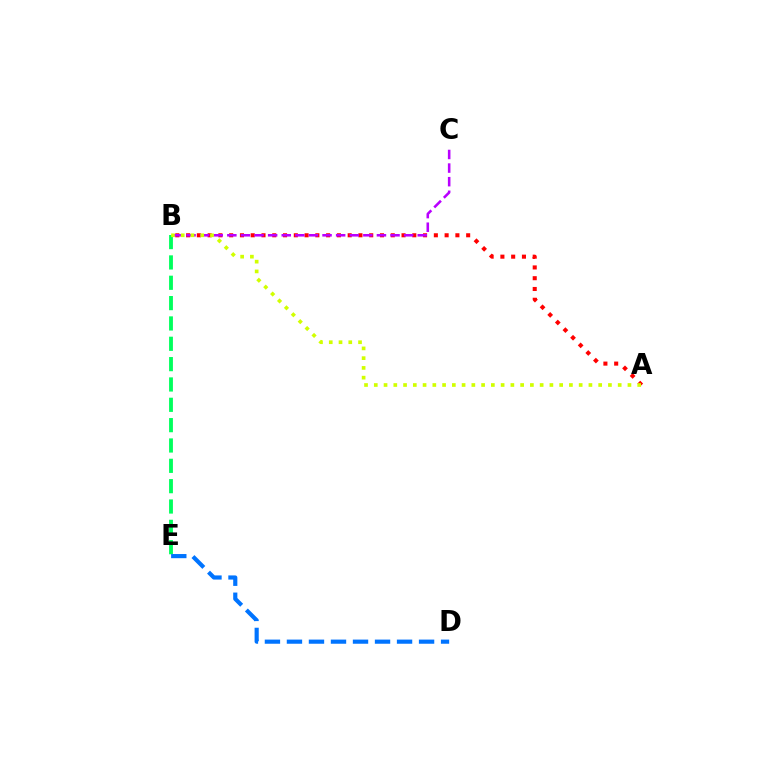{('A', 'B'): [{'color': '#ff0000', 'line_style': 'dotted', 'thickness': 2.93}, {'color': '#d1ff00', 'line_style': 'dotted', 'thickness': 2.65}], ('B', 'E'): [{'color': '#00ff5c', 'line_style': 'dashed', 'thickness': 2.76}], ('B', 'C'): [{'color': '#b900ff', 'line_style': 'dashed', 'thickness': 1.85}], ('D', 'E'): [{'color': '#0074ff', 'line_style': 'dashed', 'thickness': 2.99}]}